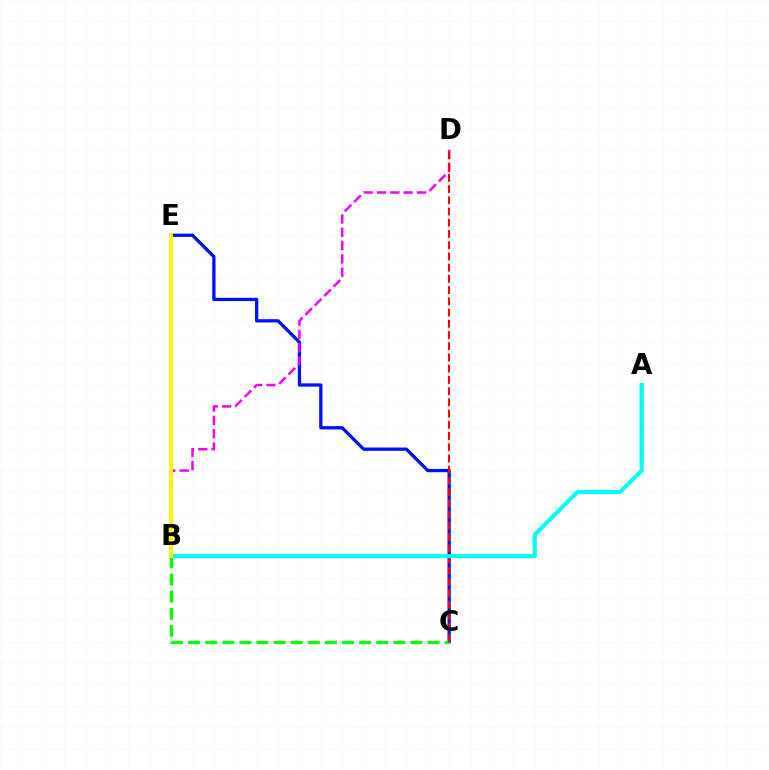{('C', 'E'): [{'color': '#0010ff', 'line_style': 'solid', 'thickness': 2.37}], ('B', 'D'): [{'color': '#ee00ff', 'line_style': 'dashed', 'thickness': 1.81}], ('B', 'C'): [{'color': '#08ff00', 'line_style': 'dashed', 'thickness': 2.32}], ('C', 'D'): [{'color': '#ff0000', 'line_style': 'dashed', 'thickness': 1.52}], ('A', 'B'): [{'color': '#00fff6', 'line_style': 'solid', 'thickness': 2.97}], ('B', 'E'): [{'color': '#fcf500', 'line_style': 'solid', 'thickness': 2.74}]}